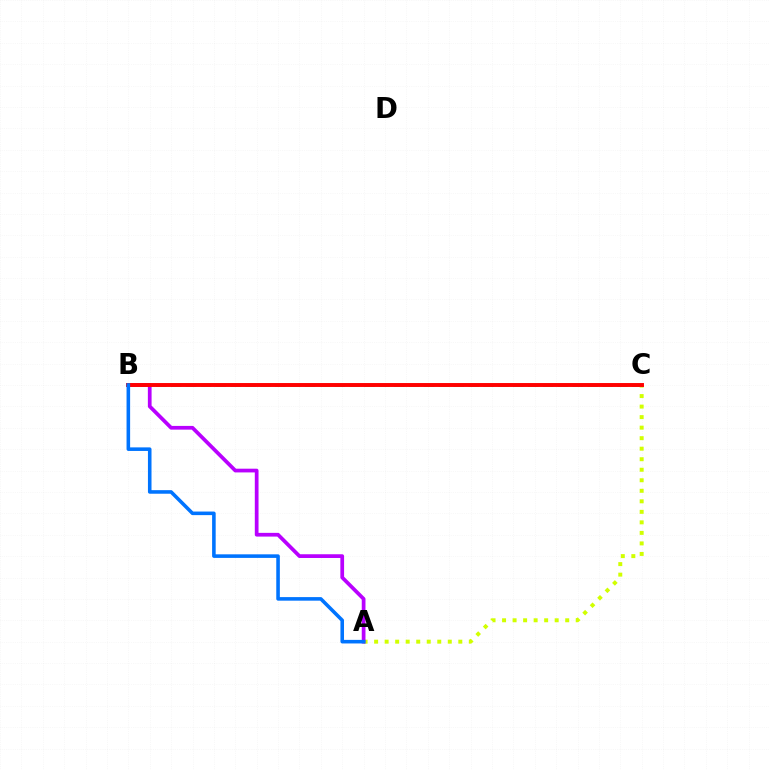{('B', 'C'): [{'color': '#00ff5c', 'line_style': 'dashed', 'thickness': 2.02}, {'color': '#ff0000', 'line_style': 'solid', 'thickness': 2.82}], ('A', 'C'): [{'color': '#d1ff00', 'line_style': 'dotted', 'thickness': 2.86}], ('A', 'B'): [{'color': '#b900ff', 'line_style': 'solid', 'thickness': 2.68}, {'color': '#0074ff', 'line_style': 'solid', 'thickness': 2.57}]}